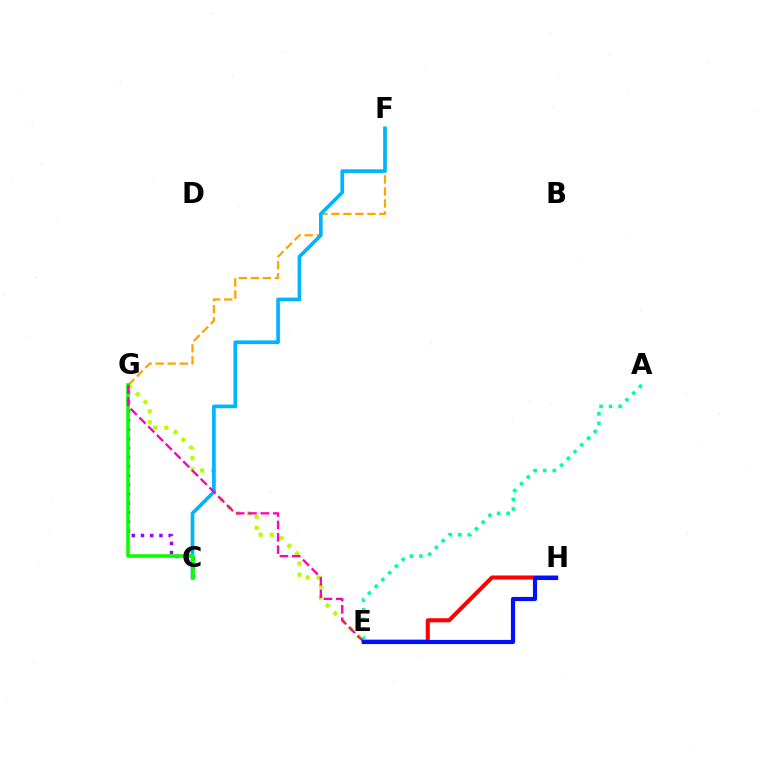{('E', 'H'): [{'color': '#ff0000', 'line_style': 'solid', 'thickness': 2.92}, {'color': '#0010ff', 'line_style': 'solid', 'thickness': 3.0}], ('A', 'E'): [{'color': '#00ff9d', 'line_style': 'dotted', 'thickness': 2.59}], ('E', 'G'): [{'color': '#b3ff00', 'line_style': 'dotted', 'thickness': 2.99}, {'color': '#ff00bd', 'line_style': 'dashed', 'thickness': 1.68}], ('F', 'G'): [{'color': '#ffa500', 'line_style': 'dashed', 'thickness': 1.63}], ('C', 'G'): [{'color': '#9b00ff', 'line_style': 'dotted', 'thickness': 2.51}, {'color': '#08ff00', 'line_style': 'solid', 'thickness': 2.55}], ('C', 'F'): [{'color': '#00b5ff', 'line_style': 'solid', 'thickness': 2.65}]}